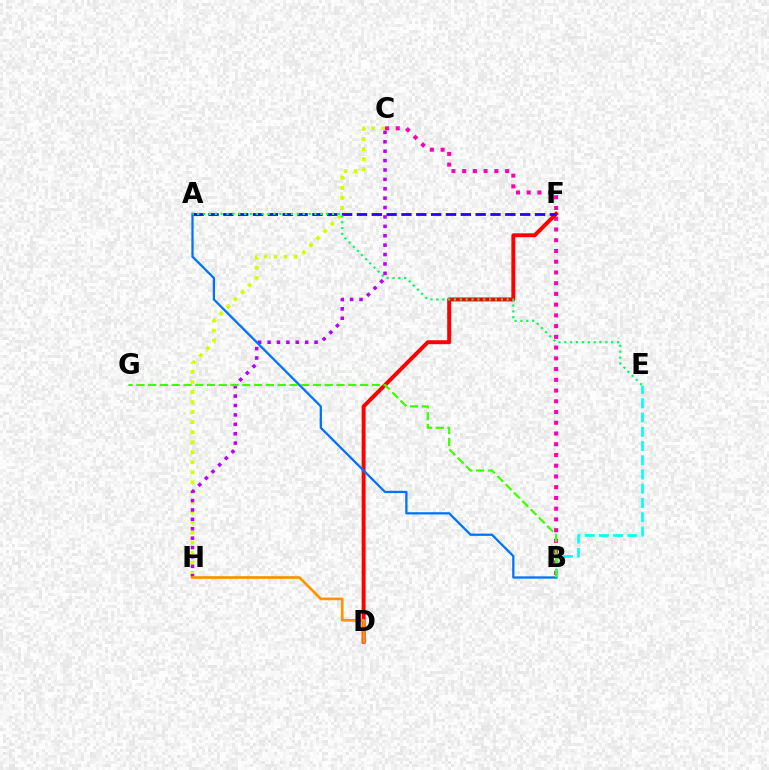{('C', 'H'): [{'color': '#d1ff00', 'line_style': 'dotted', 'thickness': 2.73}, {'color': '#b900ff', 'line_style': 'dotted', 'thickness': 2.55}], ('B', 'C'): [{'color': '#ff00ac', 'line_style': 'dotted', 'thickness': 2.92}], ('D', 'F'): [{'color': '#ff0000', 'line_style': 'solid', 'thickness': 2.83}], ('A', 'F'): [{'color': '#2500ff', 'line_style': 'dashed', 'thickness': 2.02}], ('B', 'E'): [{'color': '#00fff6', 'line_style': 'dashed', 'thickness': 1.93}], ('A', 'B'): [{'color': '#0074ff', 'line_style': 'solid', 'thickness': 1.65}], ('B', 'G'): [{'color': '#3dff00', 'line_style': 'dashed', 'thickness': 1.6}], ('A', 'E'): [{'color': '#00ff5c', 'line_style': 'dotted', 'thickness': 1.59}], ('D', 'H'): [{'color': '#ff9400', 'line_style': 'solid', 'thickness': 1.95}]}